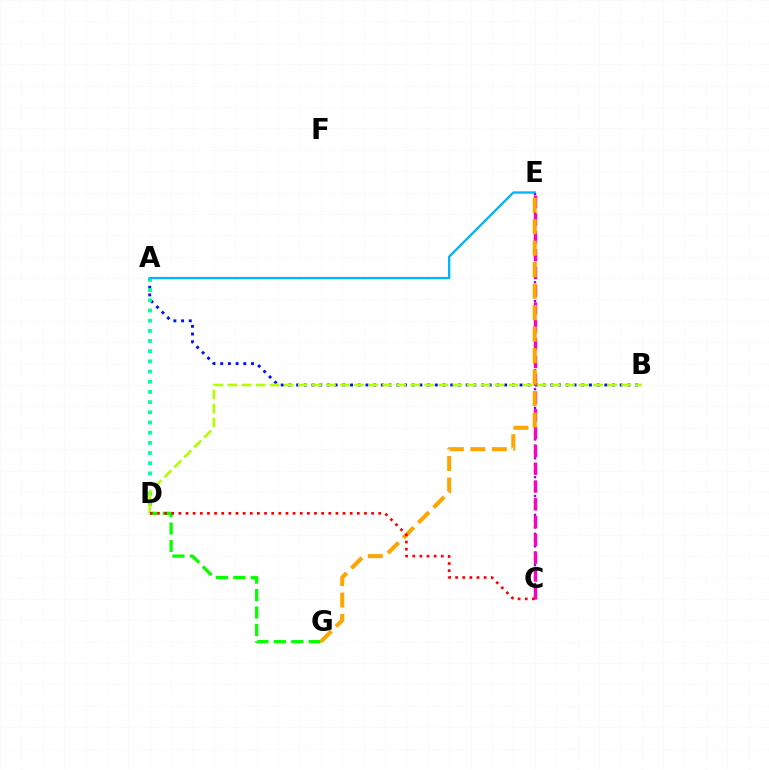{('D', 'G'): [{'color': '#08ff00', 'line_style': 'dashed', 'thickness': 2.37}], ('A', 'B'): [{'color': '#0010ff', 'line_style': 'dotted', 'thickness': 2.09}], ('A', 'D'): [{'color': '#00ff9d', 'line_style': 'dotted', 'thickness': 2.77}], ('A', 'E'): [{'color': '#00b5ff', 'line_style': 'solid', 'thickness': 1.67}], ('C', 'E'): [{'color': '#9b00ff', 'line_style': 'dotted', 'thickness': 1.71}, {'color': '#ff00bd', 'line_style': 'dashed', 'thickness': 2.42}], ('B', 'D'): [{'color': '#b3ff00', 'line_style': 'dashed', 'thickness': 1.91}], ('E', 'G'): [{'color': '#ffa500', 'line_style': 'dashed', 'thickness': 2.92}], ('C', 'D'): [{'color': '#ff0000', 'line_style': 'dotted', 'thickness': 1.94}]}